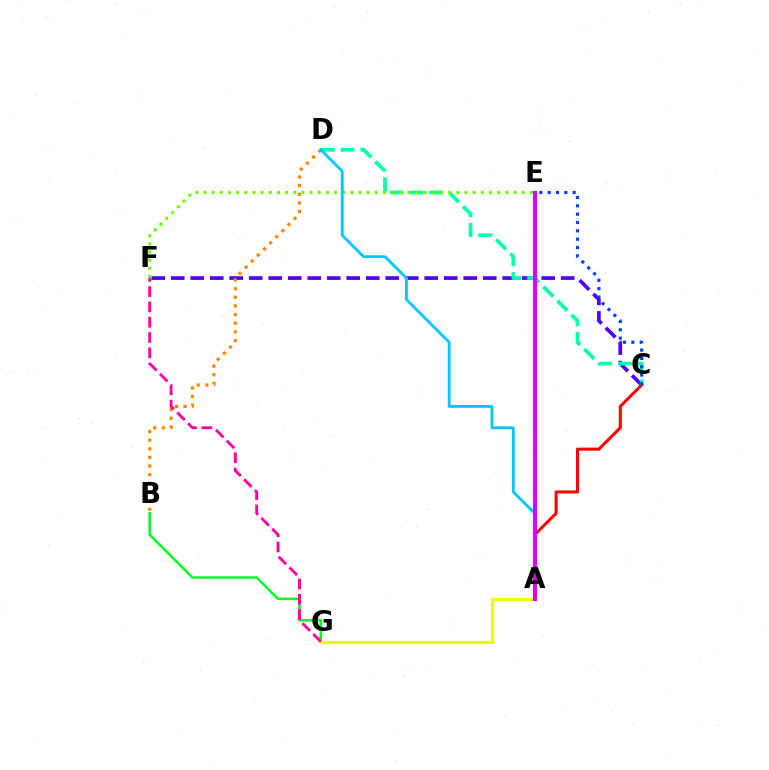{('C', 'F'): [{'color': '#4f00ff', 'line_style': 'dashed', 'thickness': 2.65}], ('B', 'G'): [{'color': '#00ff27', 'line_style': 'solid', 'thickness': 1.83}], ('C', 'D'): [{'color': '#00ffaf', 'line_style': 'dashed', 'thickness': 2.69}], ('B', 'D'): [{'color': '#ff8800', 'line_style': 'dotted', 'thickness': 2.35}], ('A', 'G'): [{'color': '#eeff00', 'line_style': 'solid', 'thickness': 2.34}], ('A', 'C'): [{'color': '#ff0000', 'line_style': 'solid', 'thickness': 2.19}], ('F', 'G'): [{'color': '#ff00a0', 'line_style': 'dashed', 'thickness': 2.08}], ('E', 'F'): [{'color': '#66ff00', 'line_style': 'dotted', 'thickness': 2.22}], ('C', 'E'): [{'color': '#003fff', 'line_style': 'dotted', 'thickness': 2.26}], ('A', 'D'): [{'color': '#00c7ff', 'line_style': 'solid', 'thickness': 2.05}], ('A', 'E'): [{'color': '#d600ff', 'line_style': 'solid', 'thickness': 2.94}]}